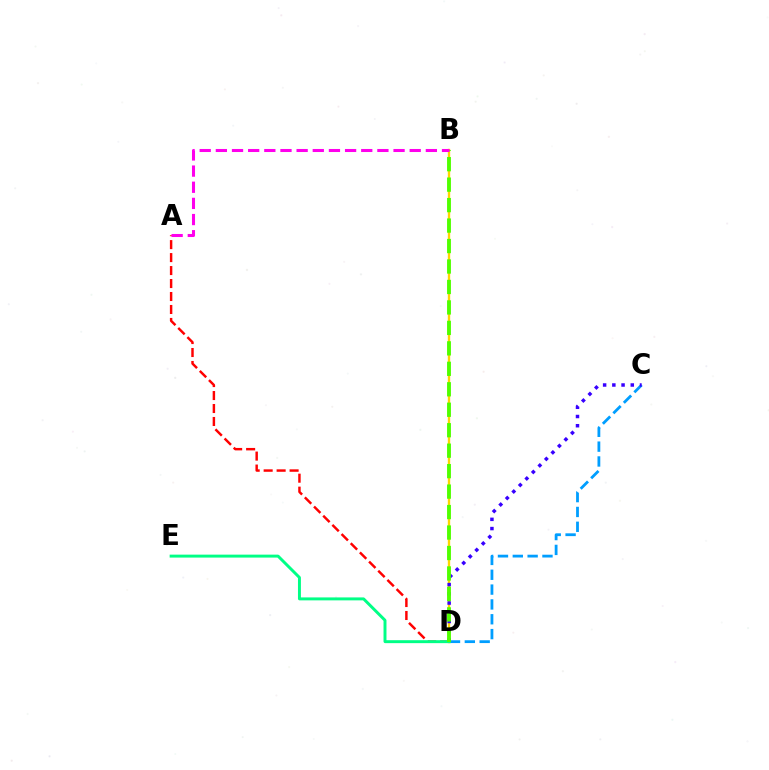{('A', 'D'): [{'color': '#ff0000', 'line_style': 'dashed', 'thickness': 1.76}], ('C', 'D'): [{'color': '#009eff', 'line_style': 'dashed', 'thickness': 2.02}, {'color': '#3700ff', 'line_style': 'dotted', 'thickness': 2.5}], ('B', 'D'): [{'color': '#ffd500', 'line_style': 'solid', 'thickness': 1.71}, {'color': '#4fff00', 'line_style': 'dashed', 'thickness': 2.78}], ('D', 'E'): [{'color': '#00ff86', 'line_style': 'solid', 'thickness': 2.12}], ('A', 'B'): [{'color': '#ff00ed', 'line_style': 'dashed', 'thickness': 2.19}]}